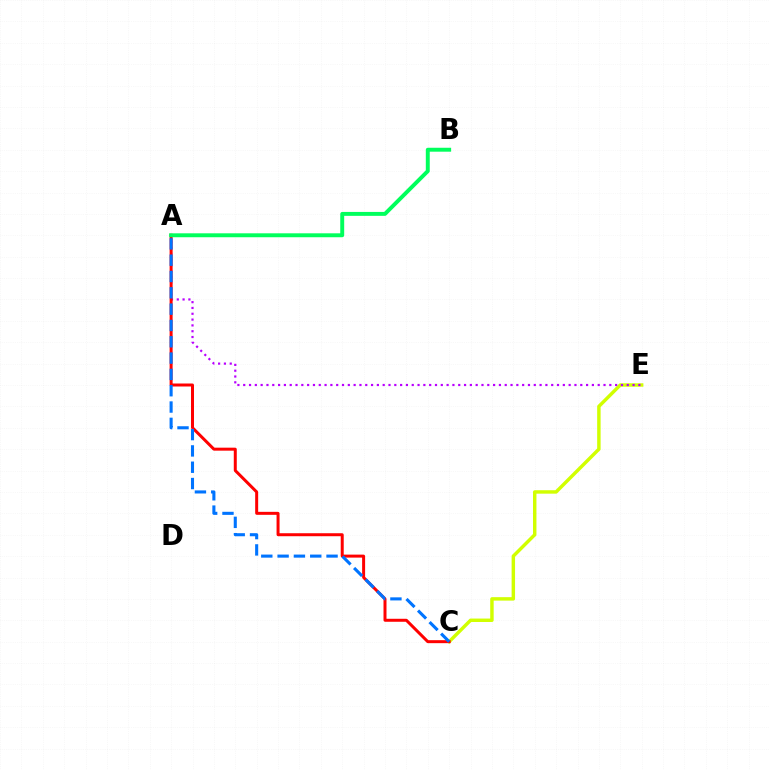{('C', 'E'): [{'color': '#d1ff00', 'line_style': 'solid', 'thickness': 2.48}], ('A', 'E'): [{'color': '#b900ff', 'line_style': 'dotted', 'thickness': 1.58}], ('A', 'C'): [{'color': '#ff0000', 'line_style': 'solid', 'thickness': 2.15}, {'color': '#0074ff', 'line_style': 'dashed', 'thickness': 2.22}], ('A', 'B'): [{'color': '#00ff5c', 'line_style': 'solid', 'thickness': 2.83}]}